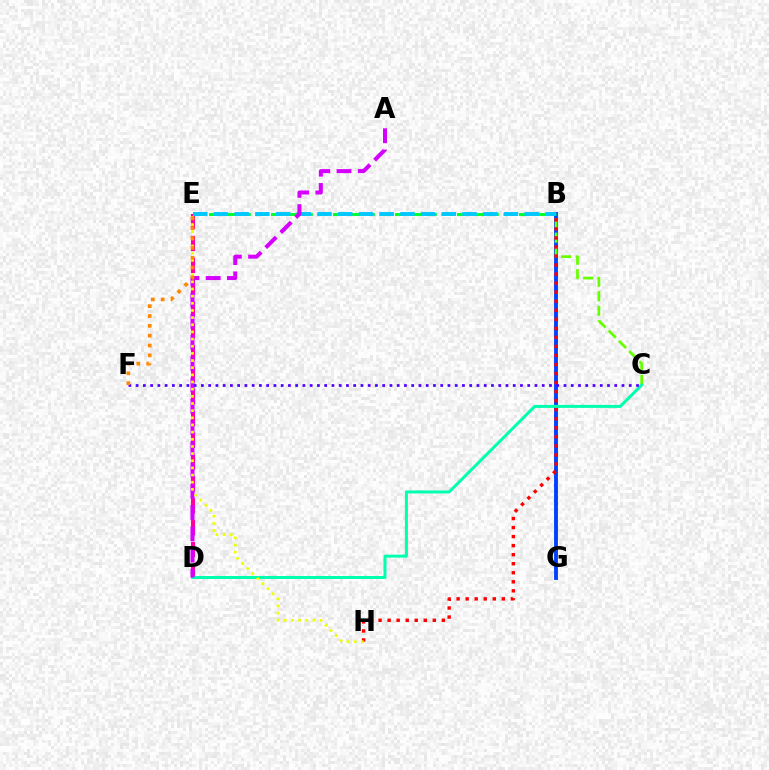{('D', 'E'): [{'color': '#ff00a0', 'line_style': 'dashed', 'thickness': 2.97}], ('B', 'G'): [{'color': '#003fff', 'line_style': 'solid', 'thickness': 2.77}], ('B', 'C'): [{'color': '#66ff00', 'line_style': 'dashed', 'thickness': 1.97}], ('C', 'D'): [{'color': '#00ffaf', 'line_style': 'solid', 'thickness': 2.16}], ('B', 'H'): [{'color': '#ff0000', 'line_style': 'dotted', 'thickness': 2.46}], ('B', 'E'): [{'color': '#00ff27', 'line_style': 'dashed', 'thickness': 2.11}, {'color': '#00c7ff', 'line_style': 'dashed', 'thickness': 2.81}], ('A', 'D'): [{'color': '#d600ff', 'line_style': 'dashed', 'thickness': 2.89}], ('E', 'H'): [{'color': '#eeff00', 'line_style': 'dotted', 'thickness': 1.94}], ('C', 'F'): [{'color': '#4f00ff', 'line_style': 'dotted', 'thickness': 1.97}], ('E', 'F'): [{'color': '#ff8800', 'line_style': 'dotted', 'thickness': 2.67}]}